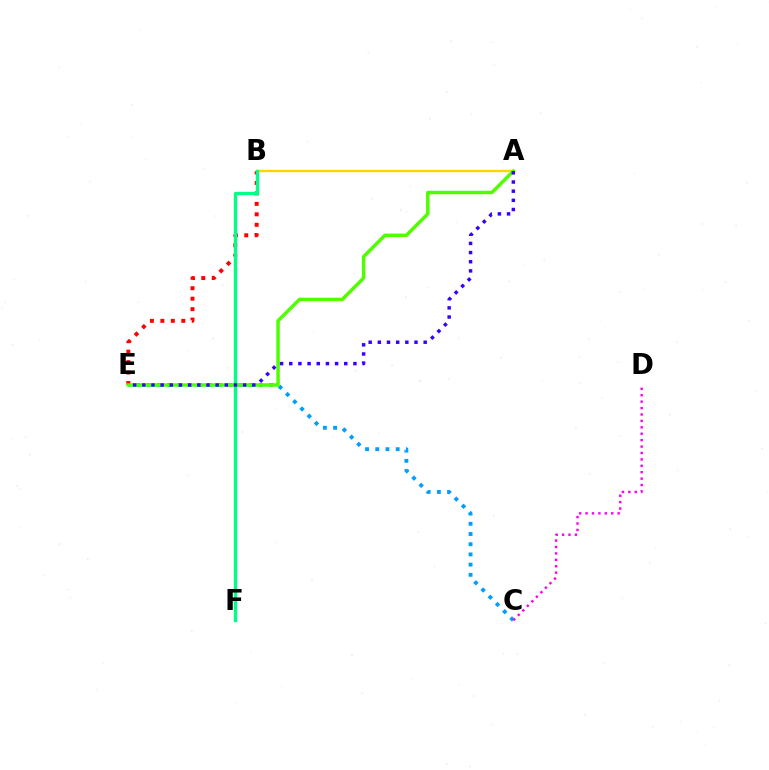{('C', 'E'): [{'color': '#009eff', 'line_style': 'dotted', 'thickness': 2.77}], ('B', 'E'): [{'color': '#ff0000', 'line_style': 'dotted', 'thickness': 2.84}], ('A', 'B'): [{'color': '#ffd500', 'line_style': 'solid', 'thickness': 1.72}], ('A', 'E'): [{'color': '#4fff00', 'line_style': 'solid', 'thickness': 2.5}, {'color': '#3700ff', 'line_style': 'dotted', 'thickness': 2.49}], ('B', 'F'): [{'color': '#00ff86', 'line_style': 'solid', 'thickness': 2.37}], ('C', 'D'): [{'color': '#ff00ed', 'line_style': 'dotted', 'thickness': 1.74}]}